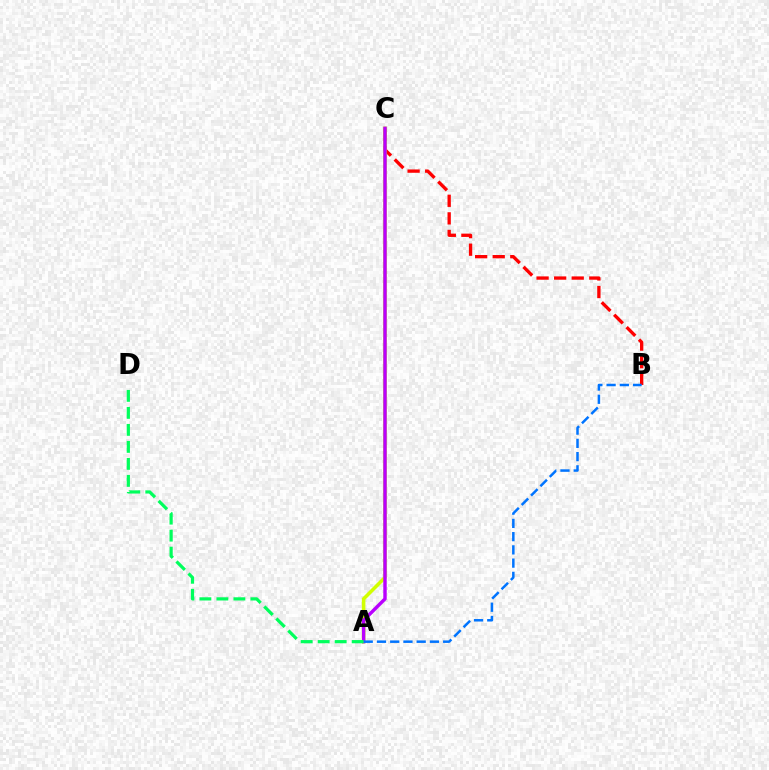{('B', 'C'): [{'color': '#ff0000', 'line_style': 'dashed', 'thickness': 2.39}], ('A', 'C'): [{'color': '#d1ff00', 'line_style': 'solid', 'thickness': 2.56}, {'color': '#b900ff', 'line_style': 'solid', 'thickness': 2.46}], ('A', 'B'): [{'color': '#0074ff', 'line_style': 'dashed', 'thickness': 1.8}], ('A', 'D'): [{'color': '#00ff5c', 'line_style': 'dashed', 'thickness': 2.31}]}